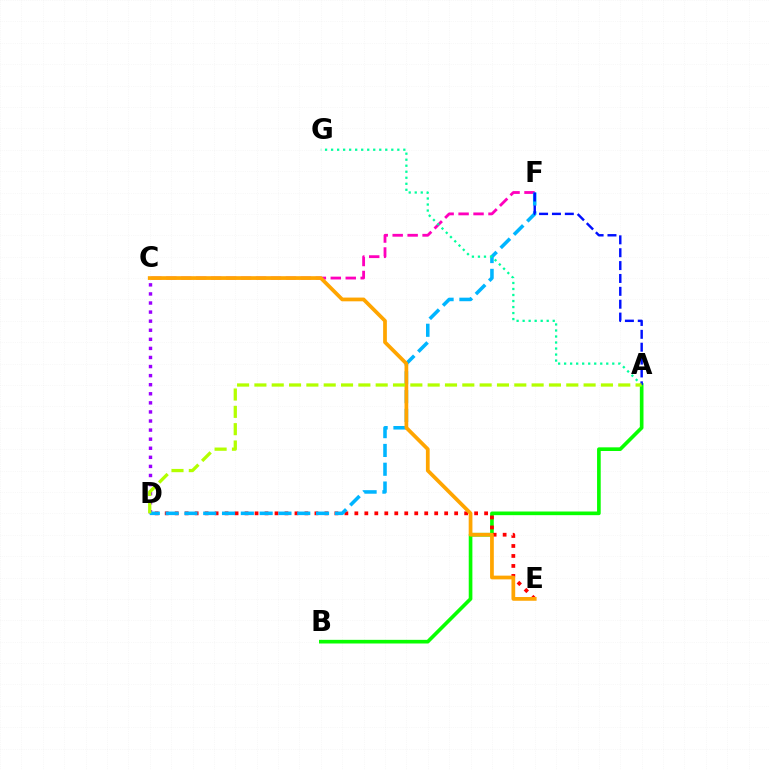{('C', 'F'): [{'color': '#ff00bd', 'line_style': 'dashed', 'thickness': 2.03}], ('C', 'D'): [{'color': '#9b00ff', 'line_style': 'dotted', 'thickness': 2.47}], ('A', 'B'): [{'color': '#08ff00', 'line_style': 'solid', 'thickness': 2.63}], ('D', 'E'): [{'color': '#ff0000', 'line_style': 'dotted', 'thickness': 2.71}], ('D', 'F'): [{'color': '#00b5ff', 'line_style': 'dashed', 'thickness': 2.55}], ('A', 'G'): [{'color': '#00ff9d', 'line_style': 'dotted', 'thickness': 1.64}], ('A', 'F'): [{'color': '#0010ff', 'line_style': 'dashed', 'thickness': 1.75}], ('C', 'E'): [{'color': '#ffa500', 'line_style': 'solid', 'thickness': 2.69}], ('A', 'D'): [{'color': '#b3ff00', 'line_style': 'dashed', 'thickness': 2.35}]}